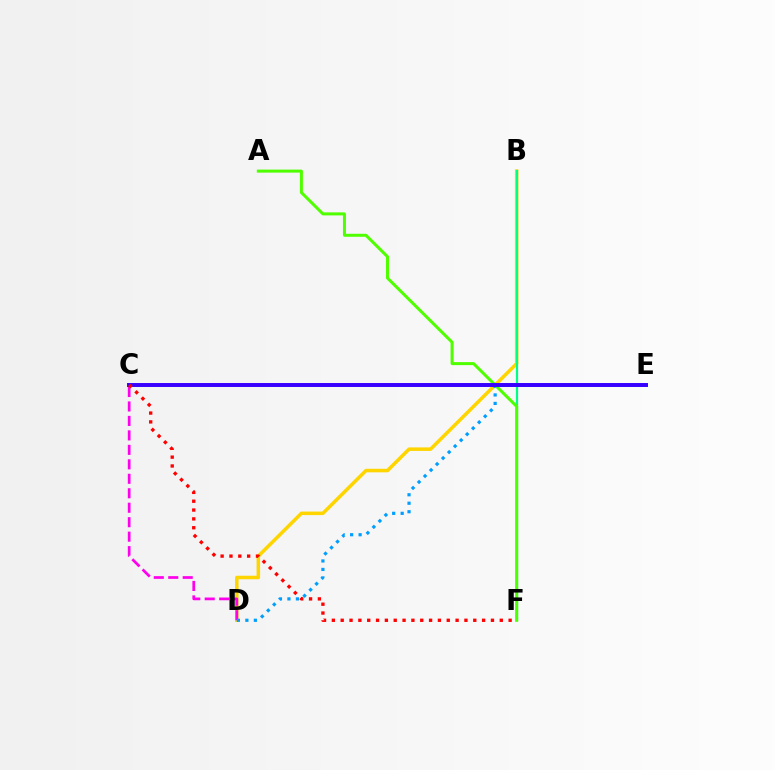{('B', 'D'): [{'color': '#ffd500', 'line_style': 'solid', 'thickness': 2.53}], ('B', 'F'): [{'color': '#00ff86', 'line_style': 'solid', 'thickness': 1.59}], ('C', 'D'): [{'color': '#ff00ed', 'line_style': 'dashed', 'thickness': 1.97}], ('D', 'E'): [{'color': '#009eff', 'line_style': 'dotted', 'thickness': 2.3}], ('A', 'F'): [{'color': '#4fff00', 'line_style': 'solid', 'thickness': 2.17}], ('C', 'E'): [{'color': '#3700ff', 'line_style': 'solid', 'thickness': 2.84}], ('C', 'F'): [{'color': '#ff0000', 'line_style': 'dotted', 'thickness': 2.4}]}